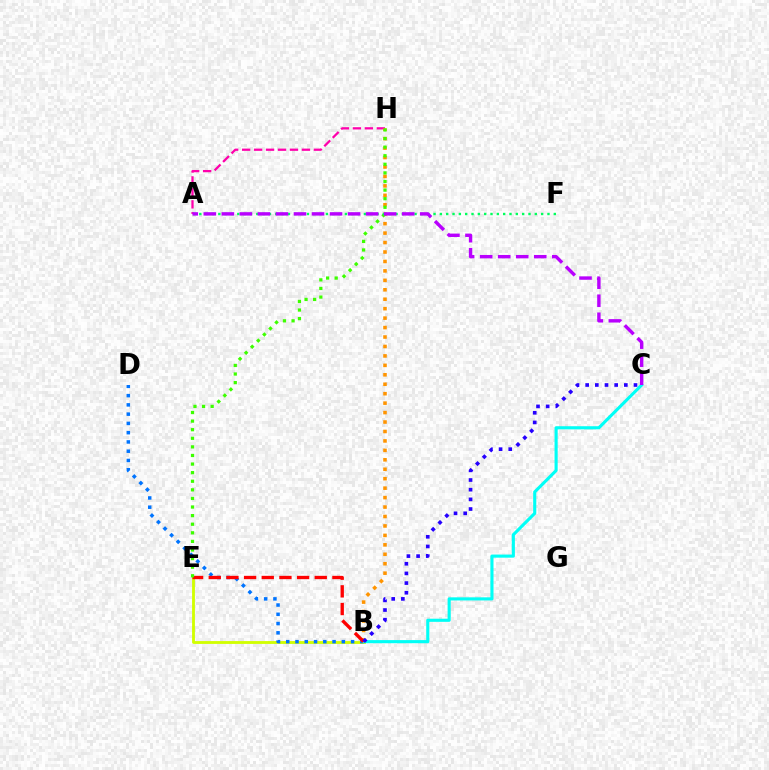{('B', 'E'): [{'color': '#d1ff00', 'line_style': 'solid', 'thickness': 2.04}, {'color': '#ff0000', 'line_style': 'dashed', 'thickness': 2.4}], ('A', 'H'): [{'color': '#ff00ac', 'line_style': 'dashed', 'thickness': 1.63}], ('B', 'D'): [{'color': '#0074ff', 'line_style': 'dotted', 'thickness': 2.52}], ('B', 'C'): [{'color': '#00fff6', 'line_style': 'solid', 'thickness': 2.24}, {'color': '#2500ff', 'line_style': 'dotted', 'thickness': 2.63}], ('B', 'H'): [{'color': '#ff9400', 'line_style': 'dotted', 'thickness': 2.57}], ('E', 'H'): [{'color': '#3dff00', 'line_style': 'dotted', 'thickness': 2.33}], ('A', 'F'): [{'color': '#00ff5c', 'line_style': 'dotted', 'thickness': 1.72}], ('A', 'C'): [{'color': '#b900ff', 'line_style': 'dashed', 'thickness': 2.45}]}